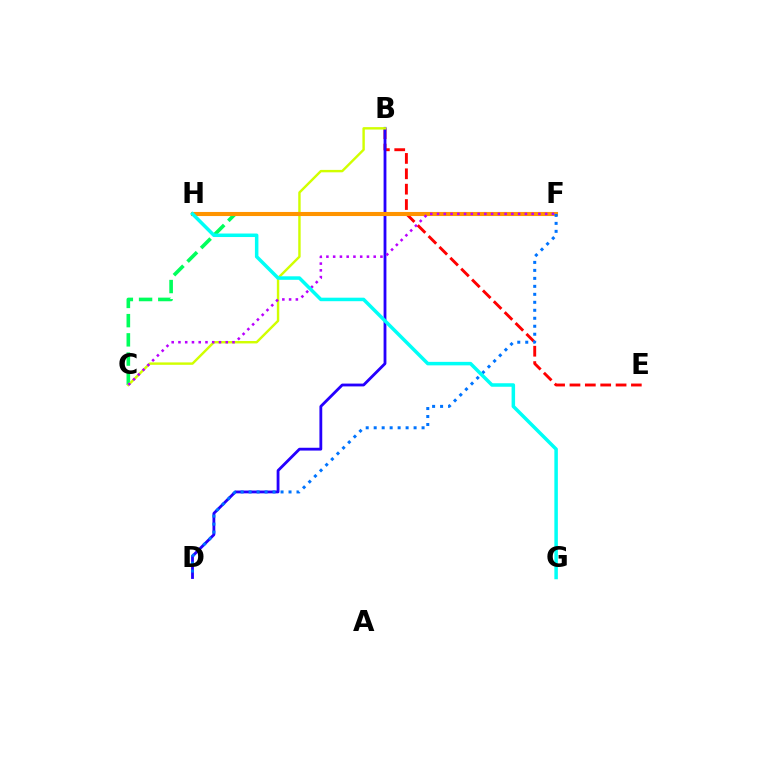{('B', 'E'): [{'color': '#ff0000', 'line_style': 'dashed', 'thickness': 2.09}], ('F', 'H'): [{'color': '#3dff00', 'line_style': 'dotted', 'thickness': 1.5}, {'color': '#ff00ac', 'line_style': 'dashed', 'thickness': 2.54}, {'color': '#ff9400', 'line_style': 'solid', 'thickness': 2.94}], ('B', 'D'): [{'color': '#2500ff', 'line_style': 'solid', 'thickness': 2.03}], ('C', 'F'): [{'color': '#00ff5c', 'line_style': 'dashed', 'thickness': 2.61}, {'color': '#b900ff', 'line_style': 'dotted', 'thickness': 1.84}], ('B', 'C'): [{'color': '#d1ff00', 'line_style': 'solid', 'thickness': 1.74}], ('D', 'F'): [{'color': '#0074ff', 'line_style': 'dotted', 'thickness': 2.17}], ('G', 'H'): [{'color': '#00fff6', 'line_style': 'solid', 'thickness': 2.52}]}